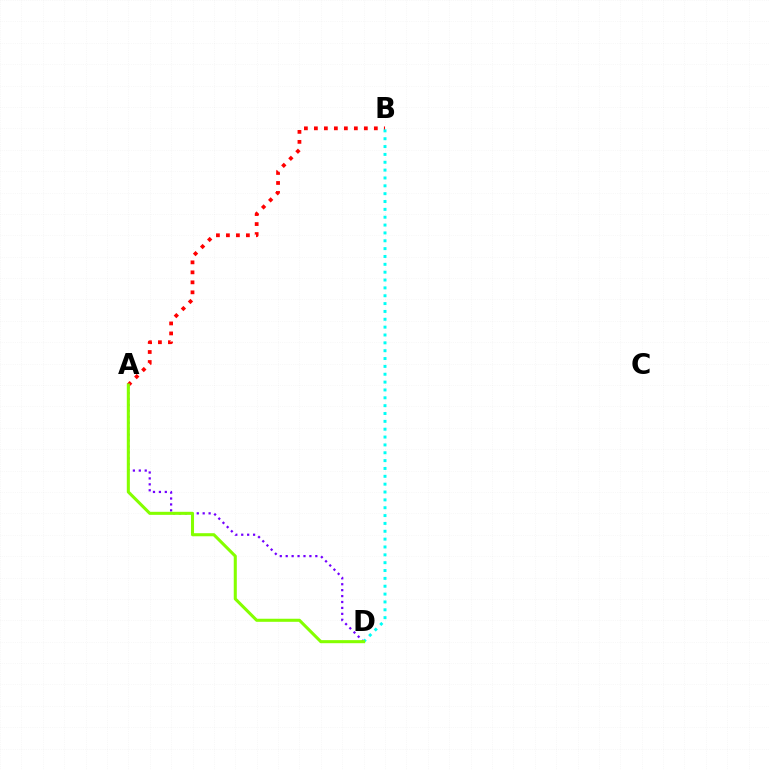{('A', 'B'): [{'color': '#ff0000', 'line_style': 'dotted', 'thickness': 2.71}], ('A', 'D'): [{'color': '#7200ff', 'line_style': 'dotted', 'thickness': 1.61}, {'color': '#84ff00', 'line_style': 'solid', 'thickness': 2.2}], ('B', 'D'): [{'color': '#00fff6', 'line_style': 'dotted', 'thickness': 2.13}]}